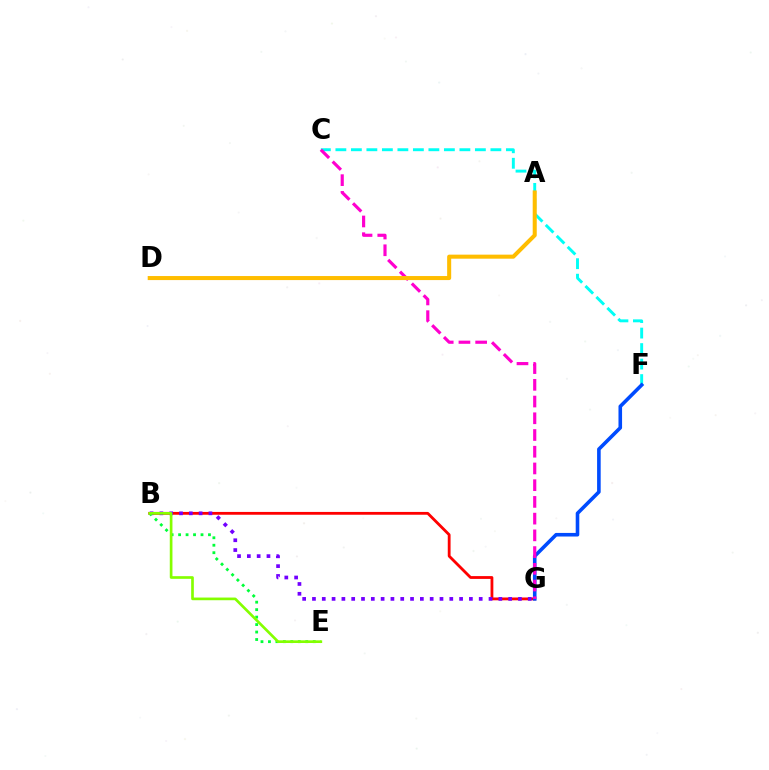{('B', 'G'): [{'color': '#ff0000', 'line_style': 'solid', 'thickness': 2.02}, {'color': '#7200ff', 'line_style': 'dotted', 'thickness': 2.67}], ('C', 'F'): [{'color': '#00fff6', 'line_style': 'dashed', 'thickness': 2.11}], ('B', 'E'): [{'color': '#00ff39', 'line_style': 'dotted', 'thickness': 2.03}, {'color': '#84ff00', 'line_style': 'solid', 'thickness': 1.92}], ('F', 'G'): [{'color': '#004bff', 'line_style': 'solid', 'thickness': 2.59}], ('C', 'G'): [{'color': '#ff00cf', 'line_style': 'dashed', 'thickness': 2.27}], ('A', 'D'): [{'color': '#ffbd00', 'line_style': 'solid', 'thickness': 2.91}]}